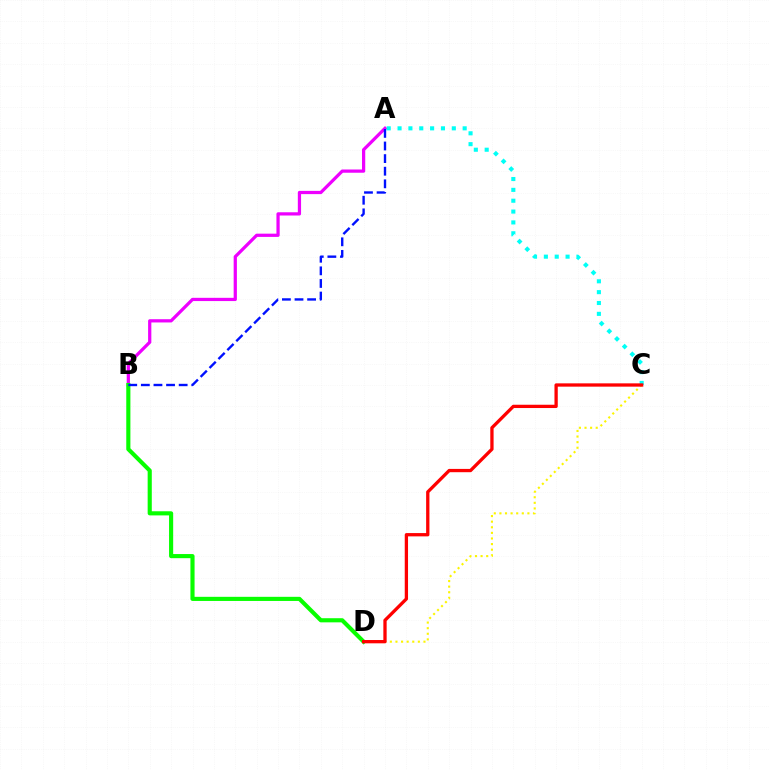{('A', 'B'): [{'color': '#ee00ff', 'line_style': 'solid', 'thickness': 2.33}, {'color': '#0010ff', 'line_style': 'dashed', 'thickness': 1.71}], ('A', 'C'): [{'color': '#00fff6', 'line_style': 'dotted', 'thickness': 2.95}], ('C', 'D'): [{'color': '#fcf500', 'line_style': 'dotted', 'thickness': 1.52}, {'color': '#ff0000', 'line_style': 'solid', 'thickness': 2.37}], ('B', 'D'): [{'color': '#08ff00', 'line_style': 'solid', 'thickness': 2.97}]}